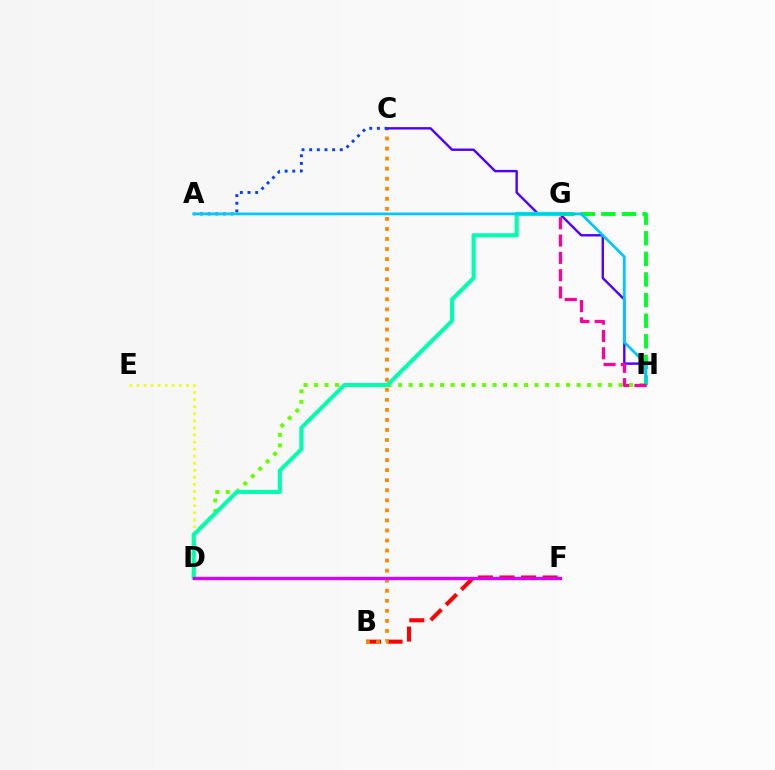{('D', 'E'): [{'color': '#eeff00', 'line_style': 'dotted', 'thickness': 1.92}], ('B', 'F'): [{'color': '#ff0000', 'line_style': 'dashed', 'thickness': 2.93}], ('D', 'H'): [{'color': '#66ff00', 'line_style': 'dotted', 'thickness': 2.85}], ('B', 'C'): [{'color': '#ff8800', 'line_style': 'dotted', 'thickness': 2.73}], ('C', 'H'): [{'color': '#4f00ff', 'line_style': 'solid', 'thickness': 1.73}], ('G', 'H'): [{'color': '#00ff27', 'line_style': 'dashed', 'thickness': 2.8}, {'color': '#ff00a0', 'line_style': 'dashed', 'thickness': 2.35}], ('D', 'G'): [{'color': '#00ffaf', 'line_style': 'solid', 'thickness': 2.95}], ('A', 'C'): [{'color': '#003fff', 'line_style': 'dotted', 'thickness': 2.08}], ('A', 'H'): [{'color': '#00c7ff', 'line_style': 'solid', 'thickness': 2.0}], ('D', 'F'): [{'color': '#d600ff', 'line_style': 'solid', 'thickness': 2.42}]}